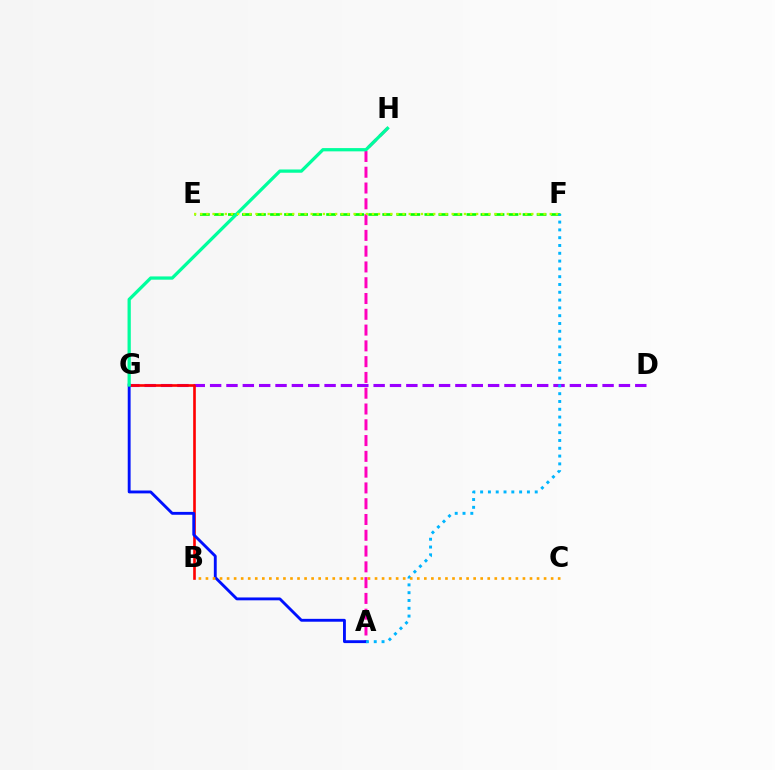{('D', 'G'): [{'color': '#9b00ff', 'line_style': 'dashed', 'thickness': 2.22}], ('B', 'G'): [{'color': '#ff0000', 'line_style': 'solid', 'thickness': 1.9}], ('A', 'H'): [{'color': '#ff00bd', 'line_style': 'dashed', 'thickness': 2.14}], ('E', 'F'): [{'color': '#08ff00', 'line_style': 'dashed', 'thickness': 1.91}, {'color': '#b3ff00', 'line_style': 'dotted', 'thickness': 1.67}], ('A', 'G'): [{'color': '#0010ff', 'line_style': 'solid', 'thickness': 2.06}], ('G', 'H'): [{'color': '#00ff9d', 'line_style': 'solid', 'thickness': 2.35}], ('A', 'F'): [{'color': '#00b5ff', 'line_style': 'dotted', 'thickness': 2.12}], ('B', 'C'): [{'color': '#ffa500', 'line_style': 'dotted', 'thickness': 1.91}]}